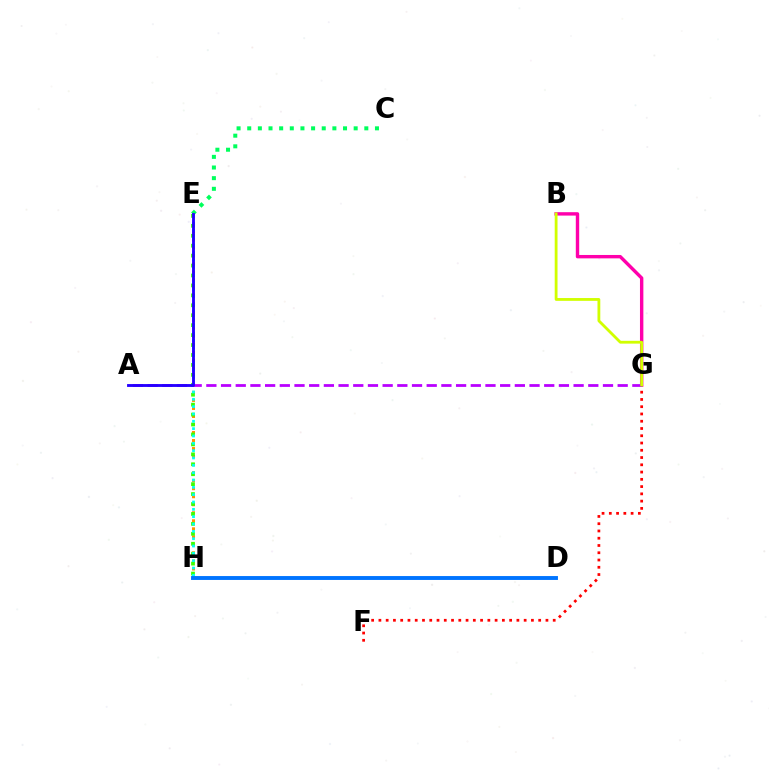{('B', 'G'): [{'color': '#ff00ac', 'line_style': 'solid', 'thickness': 2.44}, {'color': '#d1ff00', 'line_style': 'solid', 'thickness': 2.02}], ('E', 'H'): [{'color': '#ff9400', 'line_style': 'dotted', 'thickness': 2.18}, {'color': '#3dff00', 'line_style': 'dotted', 'thickness': 2.7}, {'color': '#00fff6', 'line_style': 'dotted', 'thickness': 1.99}], ('F', 'G'): [{'color': '#ff0000', 'line_style': 'dotted', 'thickness': 1.97}], ('A', 'G'): [{'color': '#b900ff', 'line_style': 'dashed', 'thickness': 2.0}], ('D', 'H'): [{'color': '#0074ff', 'line_style': 'solid', 'thickness': 2.8}], ('C', 'E'): [{'color': '#00ff5c', 'line_style': 'dotted', 'thickness': 2.89}], ('A', 'E'): [{'color': '#2500ff', 'line_style': 'solid', 'thickness': 2.06}]}